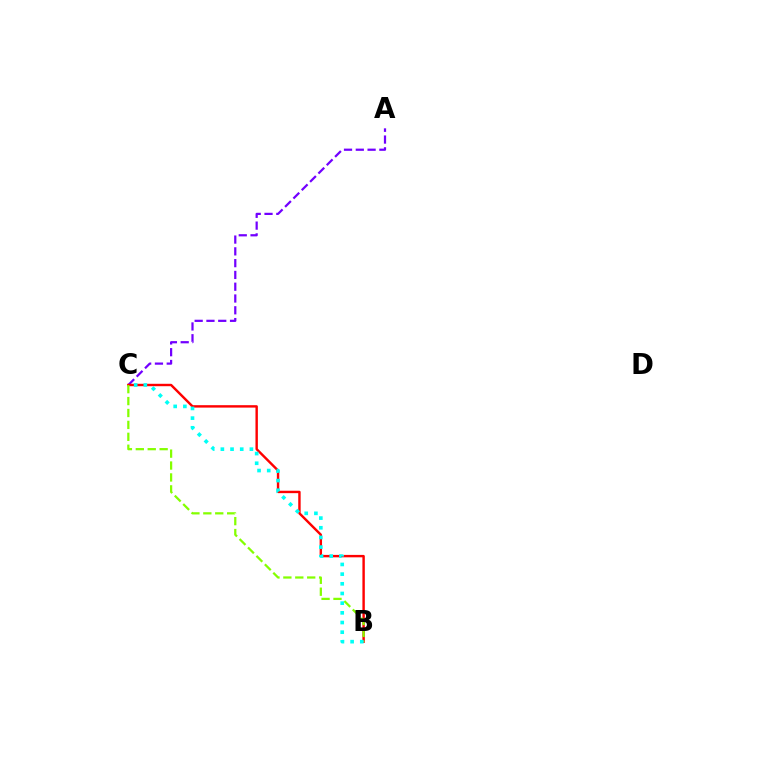{('A', 'C'): [{'color': '#7200ff', 'line_style': 'dashed', 'thickness': 1.6}], ('B', 'C'): [{'color': '#ff0000', 'line_style': 'solid', 'thickness': 1.74}, {'color': '#84ff00', 'line_style': 'dashed', 'thickness': 1.62}, {'color': '#00fff6', 'line_style': 'dotted', 'thickness': 2.63}]}